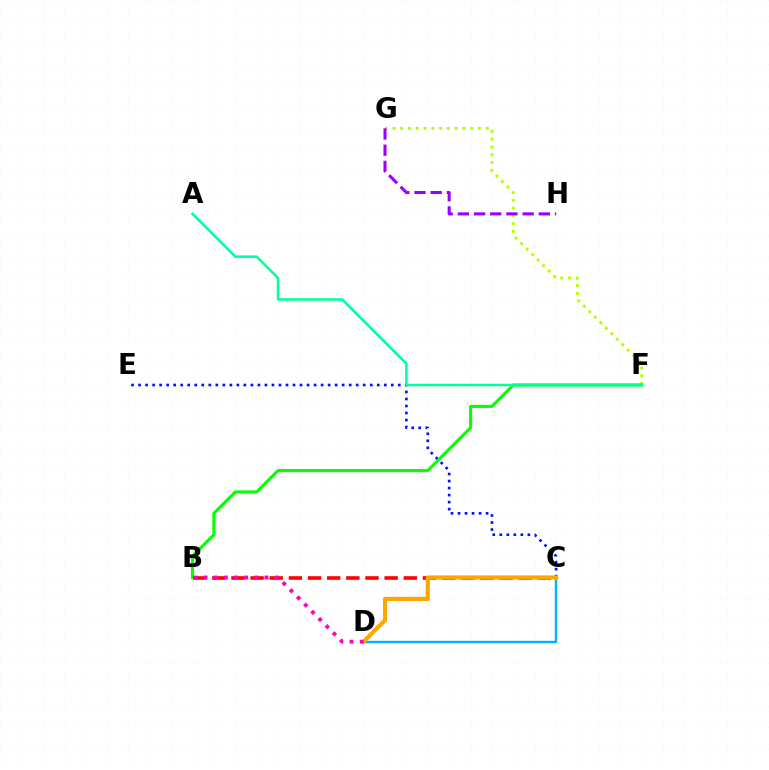{('C', 'E'): [{'color': '#0010ff', 'line_style': 'dotted', 'thickness': 1.91}], ('F', 'G'): [{'color': '#b3ff00', 'line_style': 'dotted', 'thickness': 2.11}], ('B', 'F'): [{'color': '#08ff00', 'line_style': 'solid', 'thickness': 2.24}], ('B', 'C'): [{'color': '#ff0000', 'line_style': 'dashed', 'thickness': 2.6}], ('A', 'F'): [{'color': '#00ff9d', 'line_style': 'solid', 'thickness': 1.82}], ('G', 'H'): [{'color': '#9b00ff', 'line_style': 'dashed', 'thickness': 2.2}], ('C', 'D'): [{'color': '#00b5ff', 'line_style': 'solid', 'thickness': 1.75}, {'color': '#ffa500', 'line_style': 'solid', 'thickness': 2.97}], ('B', 'D'): [{'color': '#ff00bd', 'line_style': 'dotted', 'thickness': 2.76}]}